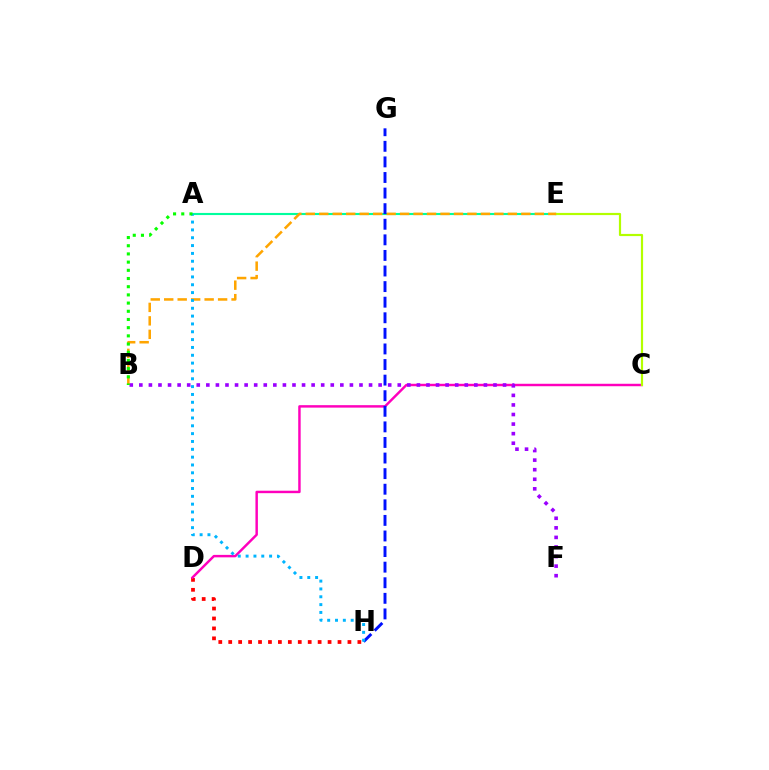{('A', 'E'): [{'color': '#00ff9d', 'line_style': 'solid', 'thickness': 1.53}], ('D', 'H'): [{'color': '#ff0000', 'line_style': 'dotted', 'thickness': 2.7}], ('C', 'D'): [{'color': '#ff00bd', 'line_style': 'solid', 'thickness': 1.77}], ('C', 'E'): [{'color': '#b3ff00', 'line_style': 'solid', 'thickness': 1.58}], ('B', 'F'): [{'color': '#9b00ff', 'line_style': 'dotted', 'thickness': 2.6}], ('B', 'E'): [{'color': '#ffa500', 'line_style': 'dashed', 'thickness': 1.83}], ('G', 'H'): [{'color': '#0010ff', 'line_style': 'dashed', 'thickness': 2.12}], ('A', 'H'): [{'color': '#00b5ff', 'line_style': 'dotted', 'thickness': 2.13}], ('A', 'B'): [{'color': '#08ff00', 'line_style': 'dotted', 'thickness': 2.23}]}